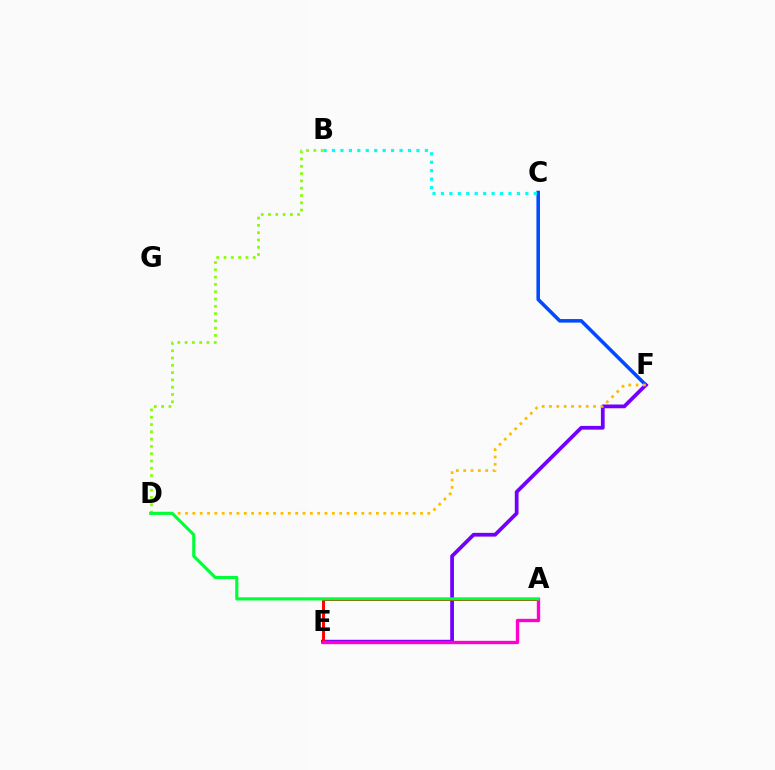{('C', 'F'): [{'color': '#004bff', 'line_style': 'solid', 'thickness': 2.56}], ('E', 'F'): [{'color': '#7200ff', 'line_style': 'solid', 'thickness': 2.7}], ('A', 'E'): [{'color': '#ff0000', 'line_style': 'solid', 'thickness': 2.11}, {'color': '#ff00cf', 'line_style': 'solid', 'thickness': 2.41}], ('D', 'F'): [{'color': '#ffbd00', 'line_style': 'dotted', 'thickness': 1.99}], ('B', 'C'): [{'color': '#00fff6', 'line_style': 'dotted', 'thickness': 2.29}], ('B', 'D'): [{'color': '#84ff00', 'line_style': 'dotted', 'thickness': 1.98}], ('A', 'D'): [{'color': '#00ff39', 'line_style': 'solid', 'thickness': 2.25}]}